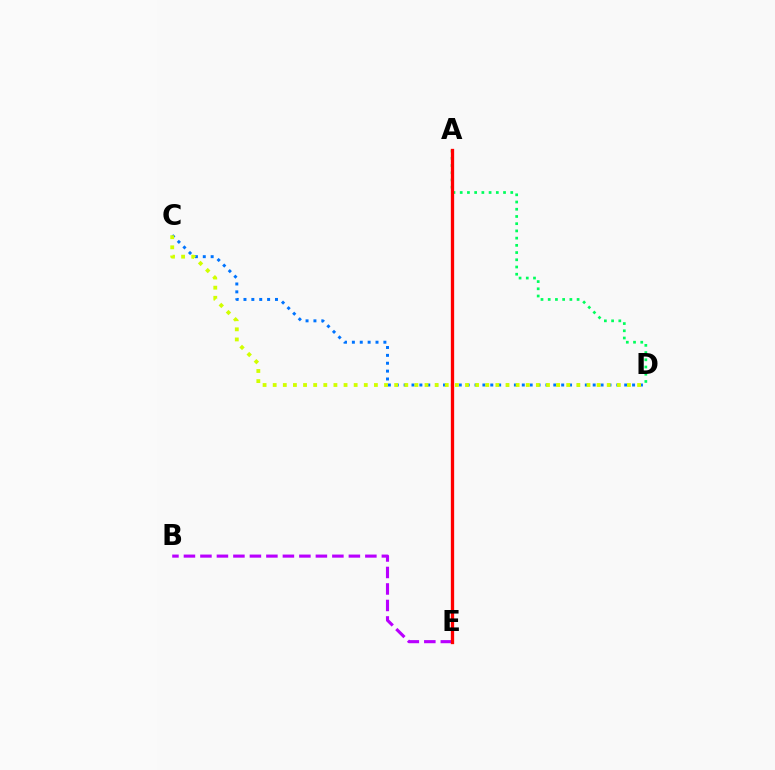{('C', 'D'): [{'color': '#0074ff', 'line_style': 'dotted', 'thickness': 2.14}, {'color': '#d1ff00', 'line_style': 'dotted', 'thickness': 2.75}], ('A', 'D'): [{'color': '#00ff5c', 'line_style': 'dotted', 'thickness': 1.96}], ('B', 'E'): [{'color': '#b900ff', 'line_style': 'dashed', 'thickness': 2.24}], ('A', 'E'): [{'color': '#ff0000', 'line_style': 'solid', 'thickness': 2.38}]}